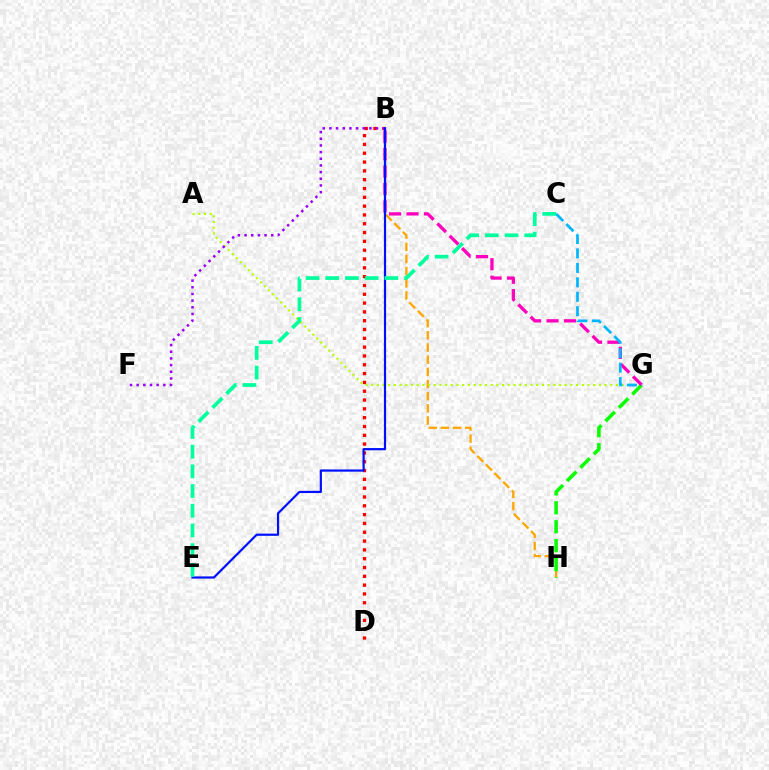{('B', 'D'): [{'color': '#ff0000', 'line_style': 'dotted', 'thickness': 2.39}], ('B', 'H'): [{'color': '#ffa500', 'line_style': 'dashed', 'thickness': 1.65}], ('A', 'G'): [{'color': '#b3ff00', 'line_style': 'dotted', 'thickness': 1.55}], ('B', 'F'): [{'color': '#9b00ff', 'line_style': 'dotted', 'thickness': 1.81}], ('G', 'H'): [{'color': '#08ff00', 'line_style': 'dashed', 'thickness': 2.57}], ('B', 'G'): [{'color': '#ff00bd', 'line_style': 'dashed', 'thickness': 2.37}], ('B', 'E'): [{'color': '#0010ff', 'line_style': 'solid', 'thickness': 1.59}], ('C', 'G'): [{'color': '#00b5ff', 'line_style': 'dashed', 'thickness': 1.96}], ('C', 'E'): [{'color': '#00ff9d', 'line_style': 'dashed', 'thickness': 2.68}]}